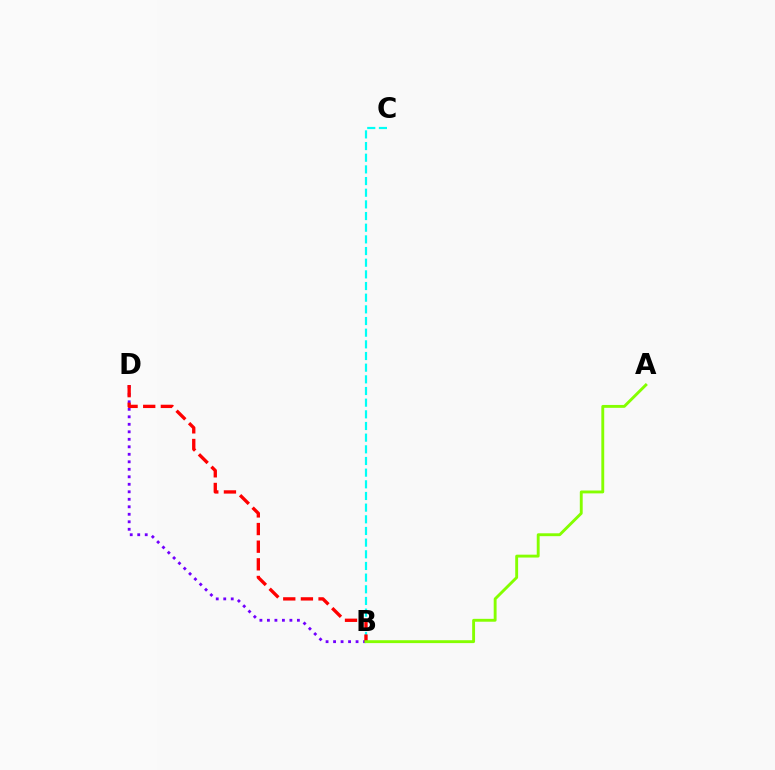{('B', 'D'): [{'color': '#7200ff', 'line_style': 'dotted', 'thickness': 2.04}, {'color': '#ff0000', 'line_style': 'dashed', 'thickness': 2.4}], ('B', 'C'): [{'color': '#00fff6', 'line_style': 'dashed', 'thickness': 1.58}], ('A', 'B'): [{'color': '#84ff00', 'line_style': 'solid', 'thickness': 2.07}]}